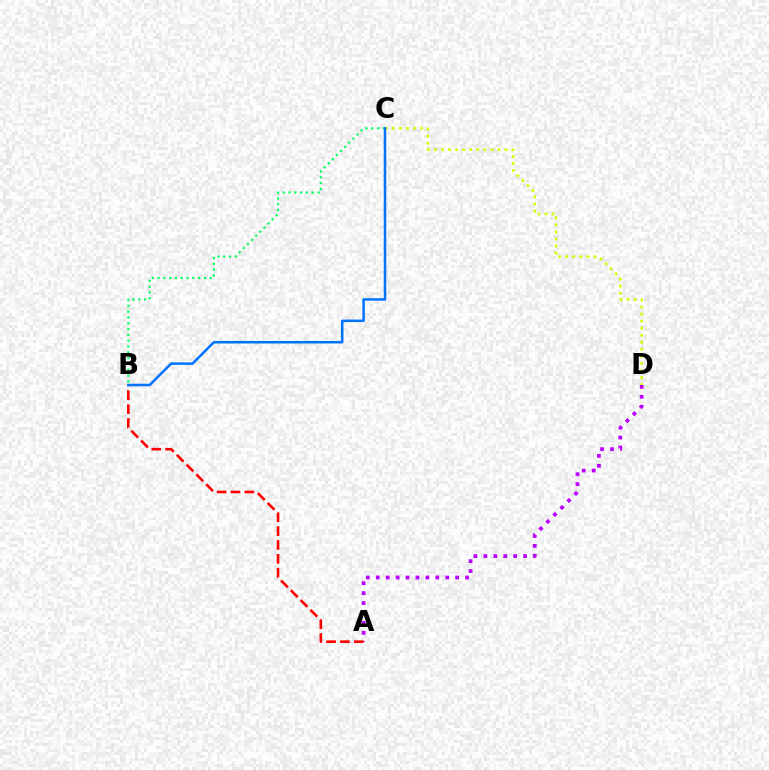{('A', 'D'): [{'color': '#b900ff', 'line_style': 'dotted', 'thickness': 2.7}], ('A', 'B'): [{'color': '#ff0000', 'line_style': 'dashed', 'thickness': 1.88}], ('B', 'C'): [{'color': '#00ff5c', 'line_style': 'dotted', 'thickness': 1.58}, {'color': '#0074ff', 'line_style': 'solid', 'thickness': 1.81}], ('C', 'D'): [{'color': '#d1ff00', 'line_style': 'dotted', 'thickness': 1.92}]}